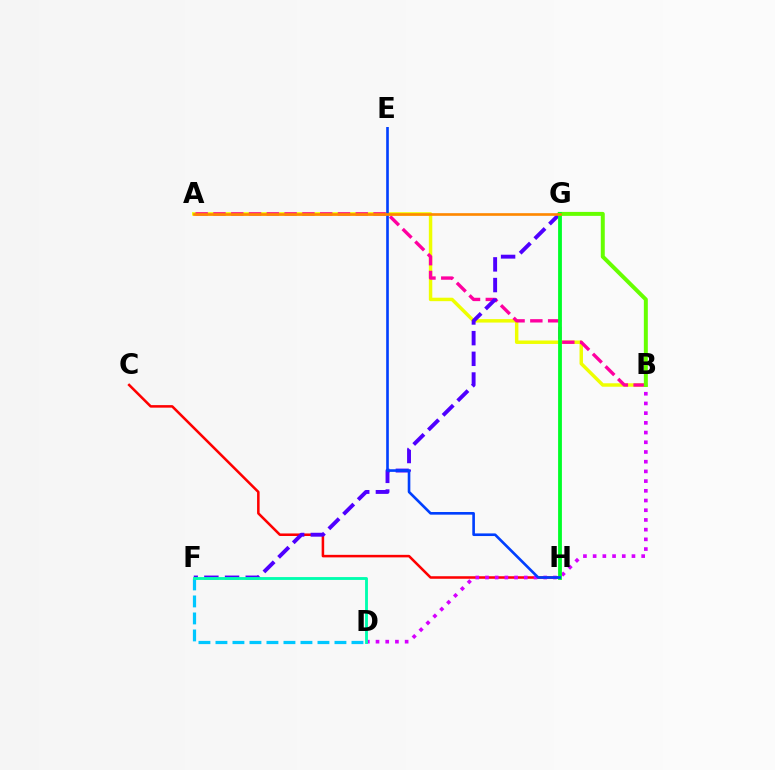{('C', 'H'): [{'color': '#ff0000', 'line_style': 'solid', 'thickness': 1.83}], ('B', 'D'): [{'color': '#d600ff', 'line_style': 'dotted', 'thickness': 2.64}], ('A', 'B'): [{'color': '#eeff00', 'line_style': 'solid', 'thickness': 2.49}, {'color': '#ff00a0', 'line_style': 'dashed', 'thickness': 2.42}], ('F', 'G'): [{'color': '#4f00ff', 'line_style': 'dashed', 'thickness': 2.81}], ('B', 'G'): [{'color': '#66ff00', 'line_style': 'solid', 'thickness': 2.86}], ('D', 'F'): [{'color': '#00c7ff', 'line_style': 'dashed', 'thickness': 2.31}, {'color': '#00ffaf', 'line_style': 'solid', 'thickness': 2.06}], ('G', 'H'): [{'color': '#00ff27', 'line_style': 'solid', 'thickness': 2.74}], ('E', 'H'): [{'color': '#003fff', 'line_style': 'solid', 'thickness': 1.9}], ('A', 'G'): [{'color': '#ff8800', 'line_style': 'solid', 'thickness': 1.91}]}